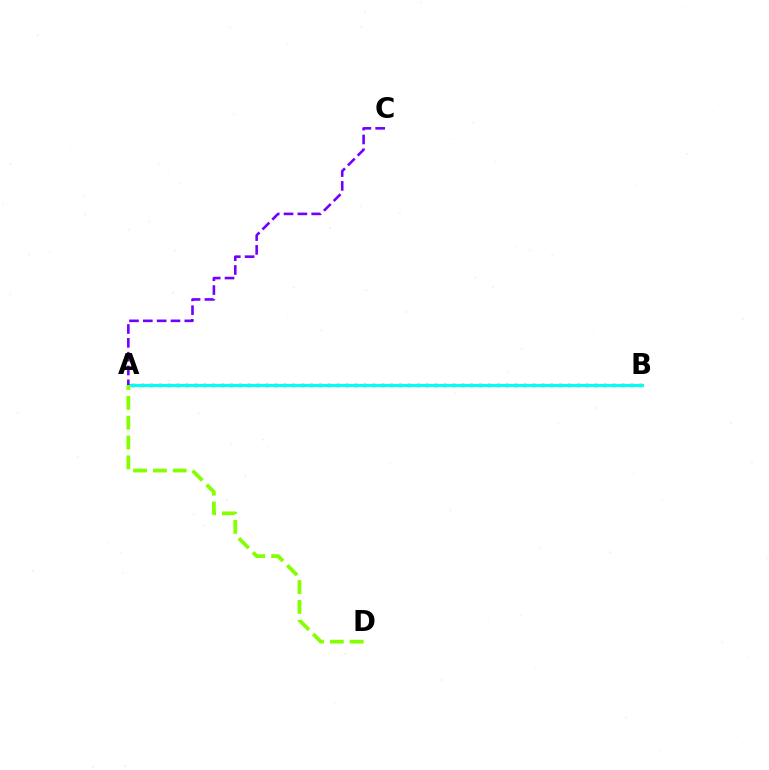{('A', 'B'): [{'color': '#ff0000', 'line_style': 'dotted', 'thickness': 2.42}, {'color': '#00fff6', 'line_style': 'solid', 'thickness': 2.28}], ('A', 'C'): [{'color': '#7200ff', 'line_style': 'dashed', 'thickness': 1.88}], ('A', 'D'): [{'color': '#84ff00', 'line_style': 'dashed', 'thickness': 2.7}]}